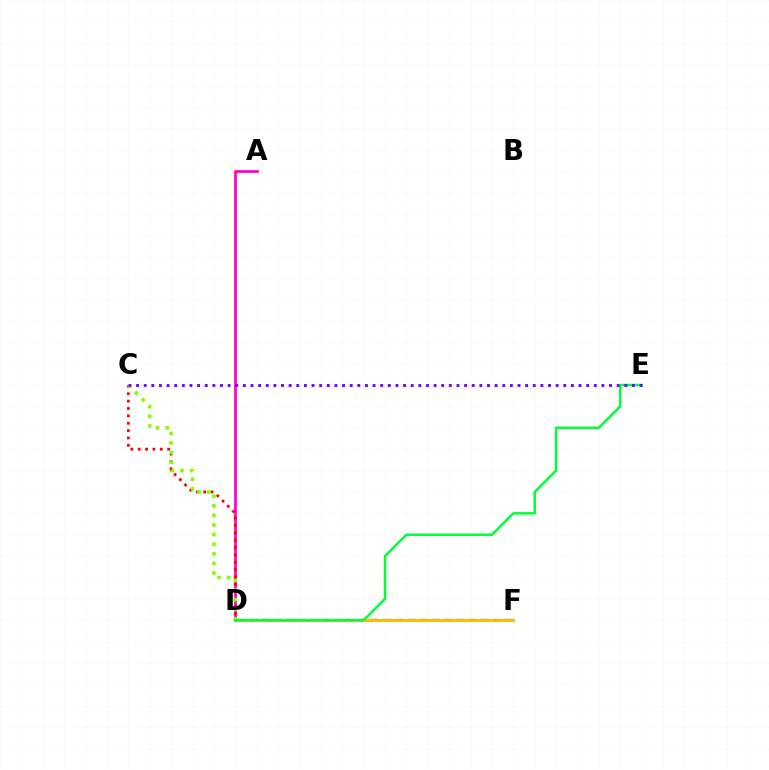{('D', 'F'): [{'color': '#00fff6', 'line_style': 'dotted', 'thickness': 1.54}, {'color': '#004bff', 'line_style': 'dashed', 'thickness': 1.65}, {'color': '#ffbd00', 'line_style': 'solid', 'thickness': 2.13}], ('A', 'D'): [{'color': '#ff00cf', 'line_style': 'solid', 'thickness': 1.96}], ('C', 'D'): [{'color': '#ff0000', 'line_style': 'dotted', 'thickness': 2.0}, {'color': '#84ff00', 'line_style': 'dotted', 'thickness': 2.61}], ('D', 'E'): [{'color': '#00ff39', 'line_style': 'solid', 'thickness': 1.79}], ('C', 'E'): [{'color': '#7200ff', 'line_style': 'dotted', 'thickness': 2.07}]}